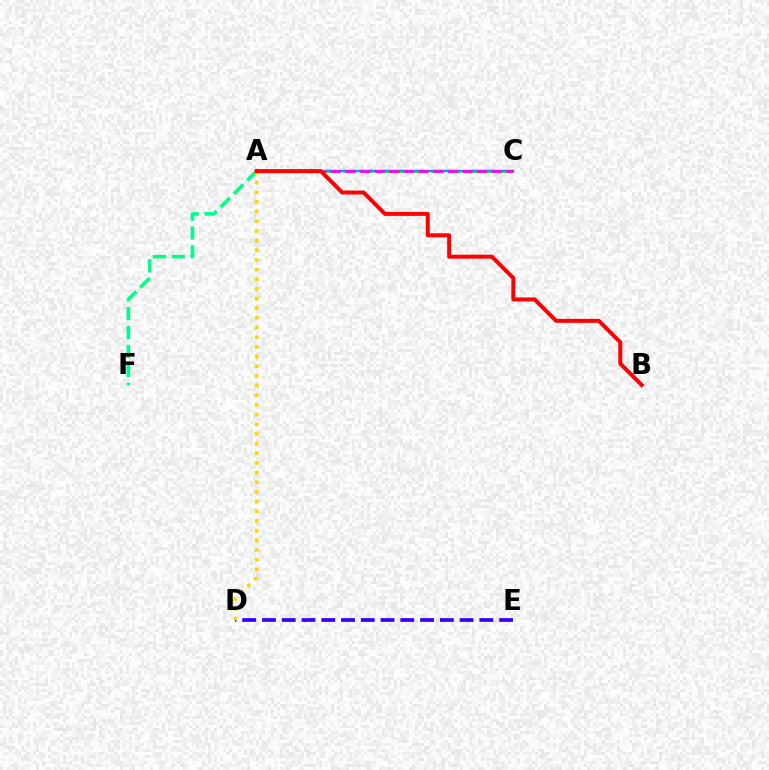{('A', 'F'): [{'color': '#00ff86', 'line_style': 'dashed', 'thickness': 2.57}], ('D', 'E'): [{'color': '#3700ff', 'line_style': 'dashed', 'thickness': 2.68}], ('A', 'C'): [{'color': '#4fff00', 'line_style': 'dashed', 'thickness': 2.38}, {'color': '#009eff', 'line_style': 'solid', 'thickness': 1.74}, {'color': '#ff00ed', 'line_style': 'dashed', 'thickness': 1.99}], ('A', 'D'): [{'color': '#ffd500', 'line_style': 'dotted', 'thickness': 2.63}], ('A', 'B'): [{'color': '#ff0000', 'line_style': 'solid', 'thickness': 2.86}]}